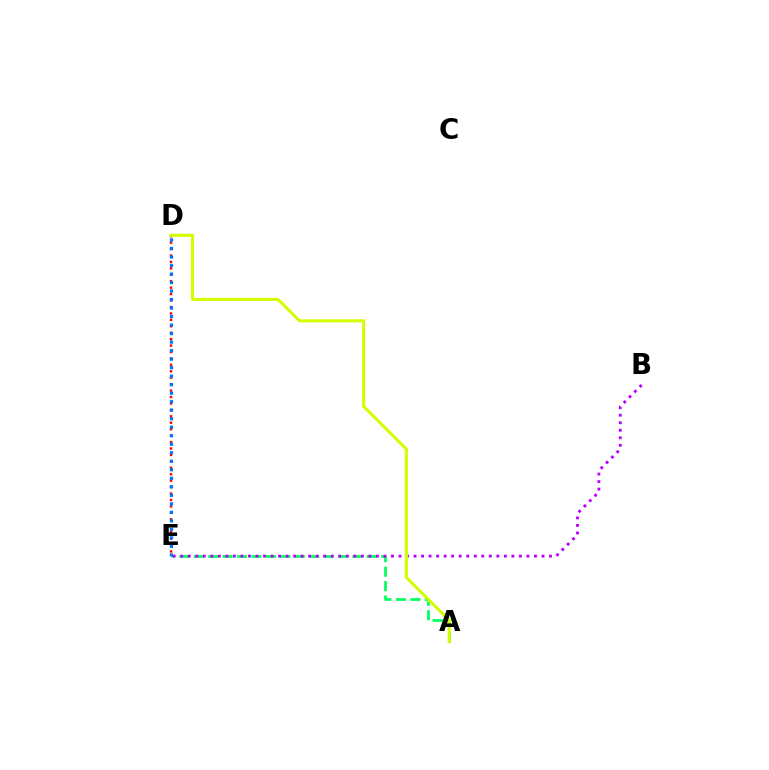{('D', 'E'): [{'color': '#ff0000', 'line_style': 'dotted', 'thickness': 1.75}, {'color': '#0074ff', 'line_style': 'dotted', 'thickness': 2.31}], ('A', 'E'): [{'color': '#00ff5c', 'line_style': 'dashed', 'thickness': 1.96}], ('B', 'E'): [{'color': '#b900ff', 'line_style': 'dotted', 'thickness': 2.04}], ('A', 'D'): [{'color': '#d1ff00', 'line_style': 'solid', 'thickness': 2.19}]}